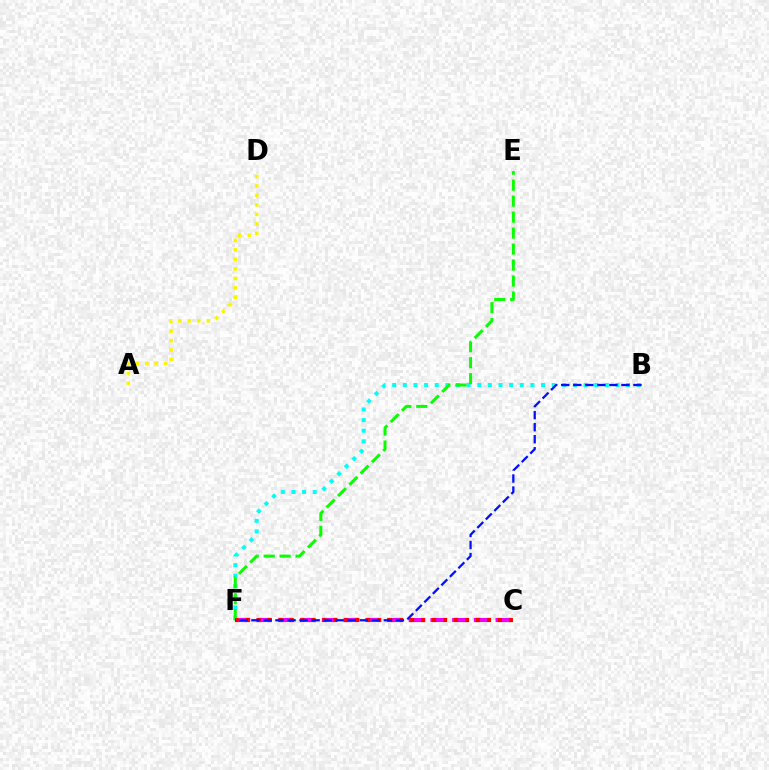{('B', 'F'): [{'color': '#00fff6', 'line_style': 'dotted', 'thickness': 2.89}, {'color': '#0010ff', 'line_style': 'dashed', 'thickness': 1.64}], ('C', 'F'): [{'color': '#ee00ff', 'line_style': 'dashed', 'thickness': 2.95}, {'color': '#ff0000', 'line_style': 'dotted', 'thickness': 2.98}], ('E', 'F'): [{'color': '#08ff00', 'line_style': 'dashed', 'thickness': 2.17}], ('A', 'D'): [{'color': '#fcf500', 'line_style': 'dotted', 'thickness': 2.58}]}